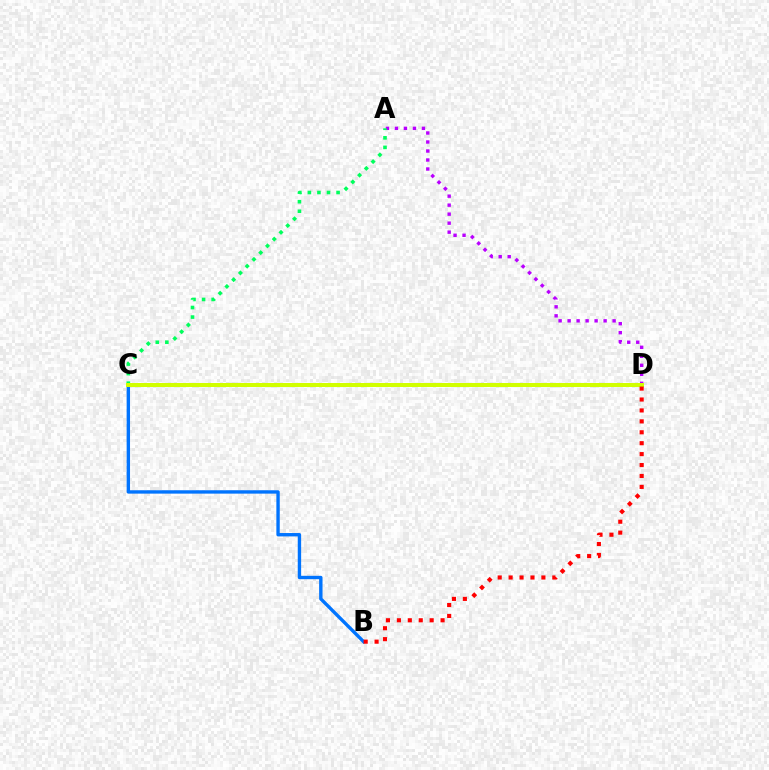{('A', 'D'): [{'color': '#b900ff', 'line_style': 'dotted', 'thickness': 2.45}], ('B', 'C'): [{'color': '#0074ff', 'line_style': 'solid', 'thickness': 2.43}], ('A', 'C'): [{'color': '#00ff5c', 'line_style': 'dotted', 'thickness': 2.6}], ('C', 'D'): [{'color': '#d1ff00', 'line_style': 'solid', 'thickness': 2.89}], ('B', 'D'): [{'color': '#ff0000', 'line_style': 'dotted', 'thickness': 2.97}]}